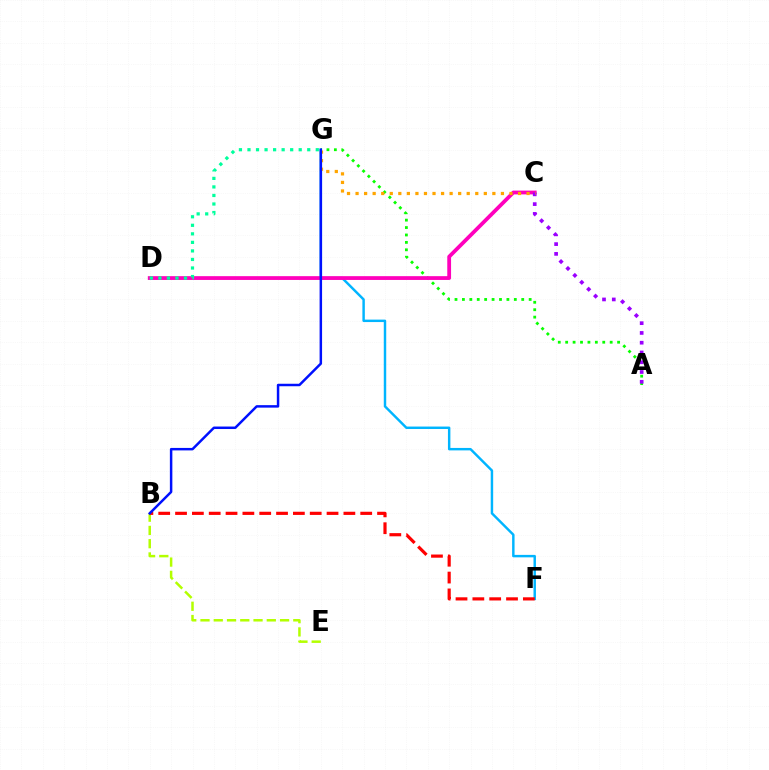{('F', 'G'): [{'color': '#00b5ff', 'line_style': 'solid', 'thickness': 1.76}], ('B', 'E'): [{'color': '#b3ff00', 'line_style': 'dashed', 'thickness': 1.8}], ('A', 'G'): [{'color': '#08ff00', 'line_style': 'dotted', 'thickness': 2.02}], ('C', 'D'): [{'color': '#ff00bd', 'line_style': 'solid', 'thickness': 2.73}], ('A', 'C'): [{'color': '#9b00ff', 'line_style': 'dotted', 'thickness': 2.65}], ('D', 'G'): [{'color': '#00ff9d', 'line_style': 'dotted', 'thickness': 2.32}], ('B', 'F'): [{'color': '#ff0000', 'line_style': 'dashed', 'thickness': 2.29}], ('C', 'G'): [{'color': '#ffa500', 'line_style': 'dotted', 'thickness': 2.32}], ('B', 'G'): [{'color': '#0010ff', 'line_style': 'solid', 'thickness': 1.79}]}